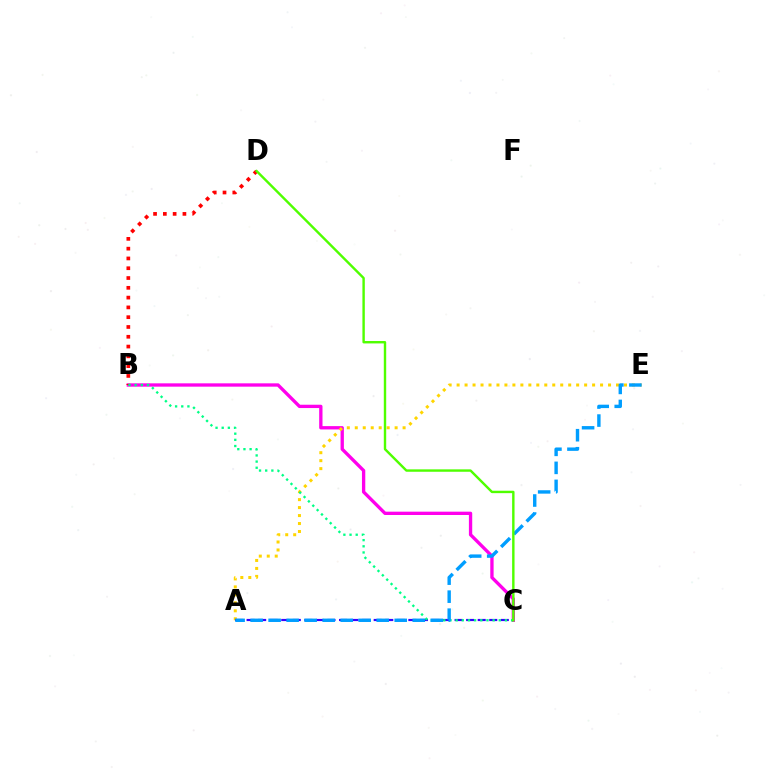{('B', 'C'): [{'color': '#ff00ed', 'line_style': 'solid', 'thickness': 2.39}, {'color': '#00ff86', 'line_style': 'dotted', 'thickness': 1.67}], ('B', 'D'): [{'color': '#ff0000', 'line_style': 'dotted', 'thickness': 2.66}], ('A', 'E'): [{'color': '#ffd500', 'line_style': 'dotted', 'thickness': 2.17}, {'color': '#009eff', 'line_style': 'dashed', 'thickness': 2.45}], ('A', 'C'): [{'color': '#3700ff', 'line_style': 'dashed', 'thickness': 1.57}], ('C', 'D'): [{'color': '#4fff00', 'line_style': 'solid', 'thickness': 1.73}]}